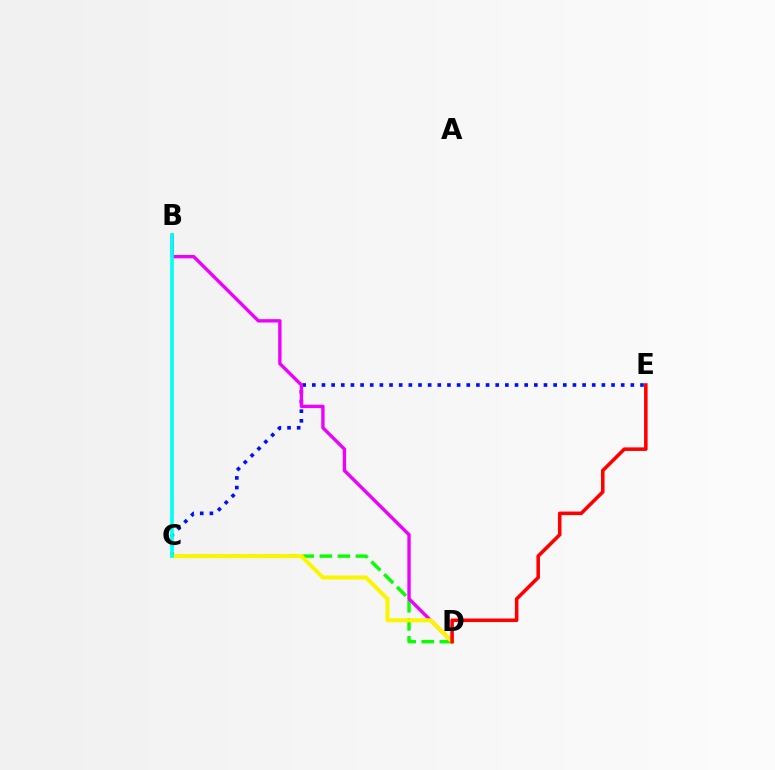{('C', 'E'): [{'color': '#0010ff', 'line_style': 'dotted', 'thickness': 2.62}], ('C', 'D'): [{'color': '#08ff00', 'line_style': 'dashed', 'thickness': 2.45}, {'color': '#fcf500', 'line_style': 'solid', 'thickness': 2.91}], ('B', 'D'): [{'color': '#ee00ff', 'line_style': 'solid', 'thickness': 2.41}], ('B', 'C'): [{'color': '#00fff6', 'line_style': 'solid', 'thickness': 2.59}], ('D', 'E'): [{'color': '#ff0000', 'line_style': 'solid', 'thickness': 2.56}]}